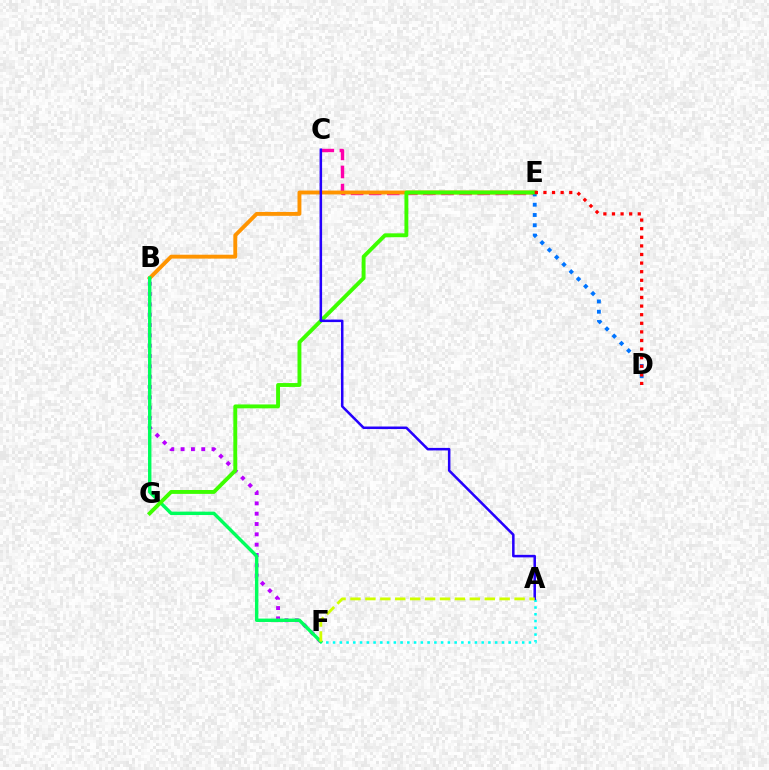{('C', 'E'): [{'color': '#ff00ac', 'line_style': 'dashed', 'thickness': 2.46}], ('B', 'F'): [{'color': '#b900ff', 'line_style': 'dotted', 'thickness': 2.8}, {'color': '#00ff5c', 'line_style': 'solid', 'thickness': 2.45}], ('B', 'E'): [{'color': '#ff9400', 'line_style': 'solid', 'thickness': 2.8}], ('D', 'E'): [{'color': '#0074ff', 'line_style': 'dotted', 'thickness': 2.79}, {'color': '#ff0000', 'line_style': 'dotted', 'thickness': 2.34}], ('A', 'F'): [{'color': '#00fff6', 'line_style': 'dotted', 'thickness': 1.84}, {'color': '#d1ff00', 'line_style': 'dashed', 'thickness': 2.03}], ('E', 'G'): [{'color': '#3dff00', 'line_style': 'solid', 'thickness': 2.8}], ('A', 'C'): [{'color': '#2500ff', 'line_style': 'solid', 'thickness': 1.82}]}